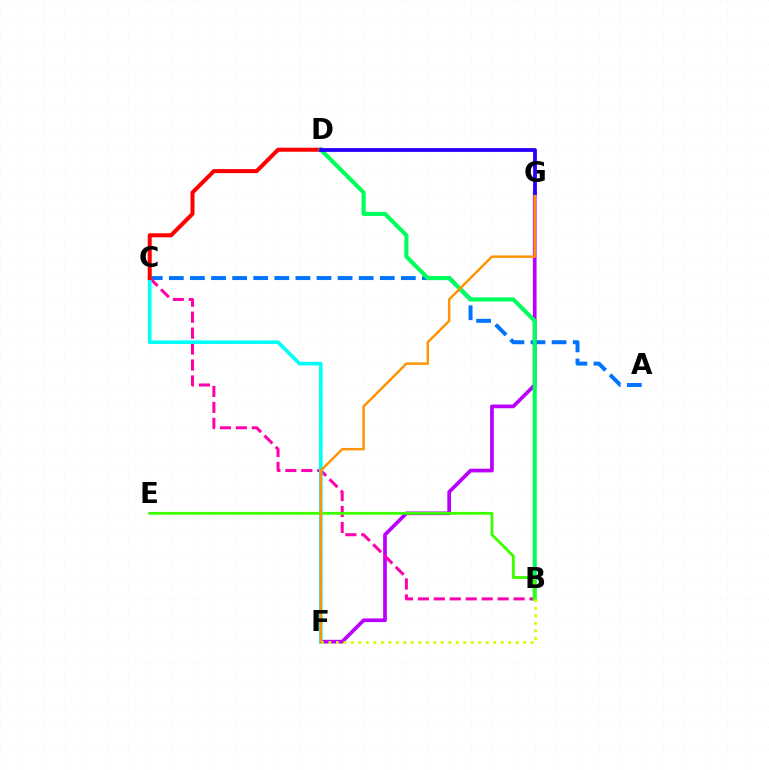{('A', 'C'): [{'color': '#0074ff', 'line_style': 'dashed', 'thickness': 2.87}], ('F', 'G'): [{'color': '#b900ff', 'line_style': 'solid', 'thickness': 2.67}, {'color': '#ff9400', 'line_style': 'solid', 'thickness': 1.75}], ('B', 'C'): [{'color': '#ff00ac', 'line_style': 'dashed', 'thickness': 2.17}], ('C', 'F'): [{'color': '#00fff6', 'line_style': 'solid', 'thickness': 2.63}], ('C', 'D'): [{'color': '#ff0000', 'line_style': 'solid', 'thickness': 2.9}], ('B', 'D'): [{'color': '#00ff5c', 'line_style': 'solid', 'thickness': 2.97}], ('B', 'E'): [{'color': '#3dff00', 'line_style': 'solid', 'thickness': 2.05}], ('B', 'F'): [{'color': '#d1ff00', 'line_style': 'dotted', 'thickness': 2.04}], ('D', 'G'): [{'color': '#2500ff', 'line_style': 'solid', 'thickness': 2.72}]}